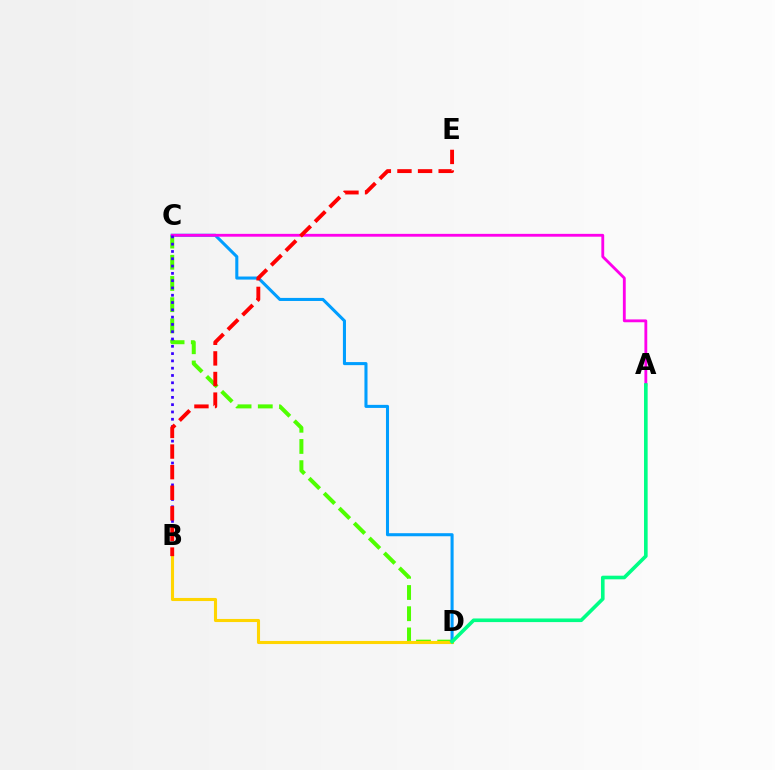{('C', 'D'): [{'color': '#4fff00', 'line_style': 'dashed', 'thickness': 2.88}, {'color': '#009eff', 'line_style': 'solid', 'thickness': 2.21}], ('B', 'D'): [{'color': '#ffd500', 'line_style': 'solid', 'thickness': 2.23}], ('A', 'C'): [{'color': '#ff00ed', 'line_style': 'solid', 'thickness': 2.04}], ('B', 'C'): [{'color': '#3700ff', 'line_style': 'dotted', 'thickness': 1.98}], ('A', 'D'): [{'color': '#00ff86', 'line_style': 'solid', 'thickness': 2.61}], ('B', 'E'): [{'color': '#ff0000', 'line_style': 'dashed', 'thickness': 2.8}]}